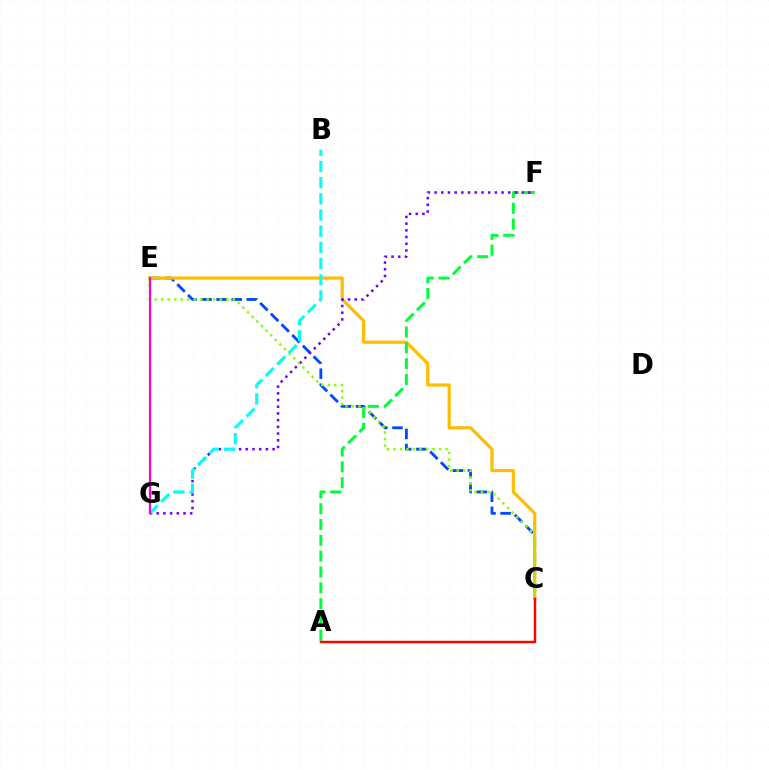{('C', 'E'): [{'color': '#004bff', 'line_style': 'dashed', 'thickness': 2.05}, {'color': '#ffbd00', 'line_style': 'solid', 'thickness': 2.3}, {'color': '#84ff00', 'line_style': 'dotted', 'thickness': 1.77}], ('A', 'F'): [{'color': '#00ff39', 'line_style': 'dashed', 'thickness': 2.15}], ('A', 'C'): [{'color': '#ff0000', 'line_style': 'solid', 'thickness': 1.77}], ('F', 'G'): [{'color': '#7200ff', 'line_style': 'dotted', 'thickness': 1.82}], ('B', 'G'): [{'color': '#00fff6', 'line_style': 'dashed', 'thickness': 2.2}], ('E', 'G'): [{'color': '#ff00cf', 'line_style': 'solid', 'thickness': 1.59}]}